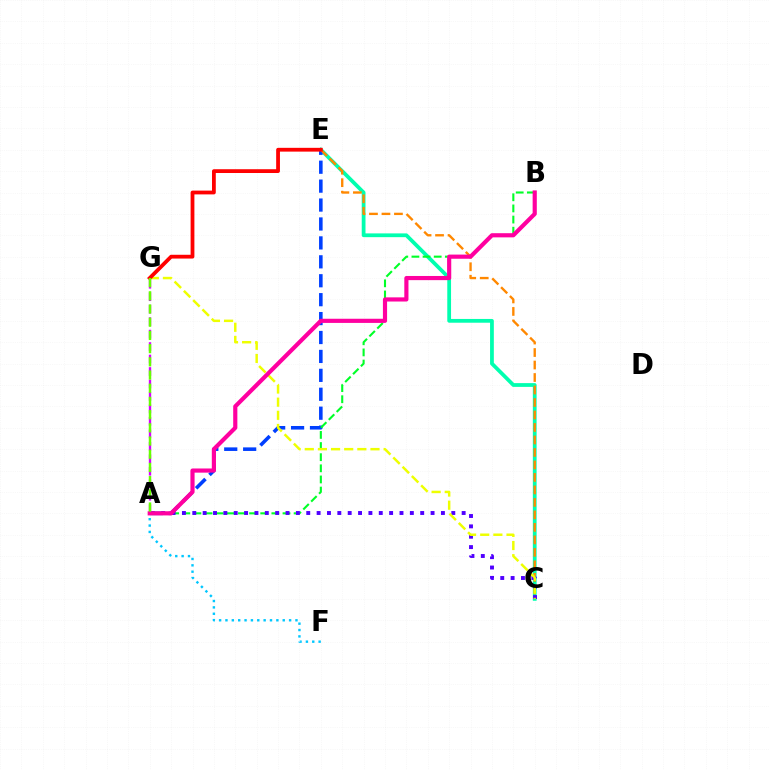{('C', 'E'): [{'color': '#00ffaf', 'line_style': 'solid', 'thickness': 2.71}, {'color': '#ff8800', 'line_style': 'dashed', 'thickness': 1.7}], ('A', 'E'): [{'color': '#003fff', 'line_style': 'dashed', 'thickness': 2.57}], ('A', 'B'): [{'color': '#00ff27', 'line_style': 'dashed', 'thickness': 1.51}, {'color': '#ff00a0', 'line_style': 'solid', 'thickness': 3.0}], ('A', 'C'): [{'color': '#4f00ff', 'line_style': 'dotted', 'thickness': 2.81}], ('C', 'G'): [{'color': '#eeff00', 'line_style': 'dashed', 'thickness': 1.79}], ('E', 'G'): [{'color': '#ff0000', 'line_style': 'solid', 'thickness': 2.73}], ('A', 'F'): [{'color': '#00c7ff', 'line_style': 'dotted', 'thickness': 1.73}], ('A', 'G'): [{'color': '#d600ff', 'line_style': 'dashed', 'thickness': 1.69}, {'color': '#66ff00', 'line_style': 'dashed', 'thickness': 1.79}]}